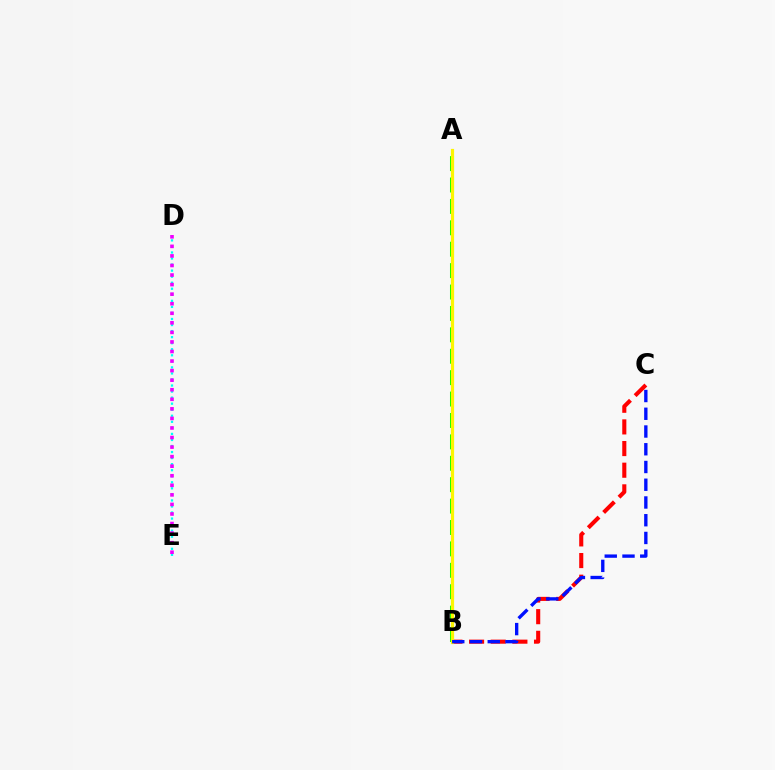{('D', 'E'): [{'color': '#00fff6', 'line_style': 'dotted', 'thickness': 1.64}, {'color': '#ee00ff', 'line_style': 'dotted', 'thickness': 2.6}], ('B', 'C'): [{'color': '#ff0000', 'line_style': 'dashed', 'thickness': 2.94}, {'color': '#0010ff', 'line_style': 'dashed', 'thickness': 2.41}], ('A', 'B'): [{'color': '#08ff00', 'line_style': 'dashed', 'thickness': 2.91}, {'color': '#fcf500', 'line_style': 'solid', 'thickness': 2.3}]}